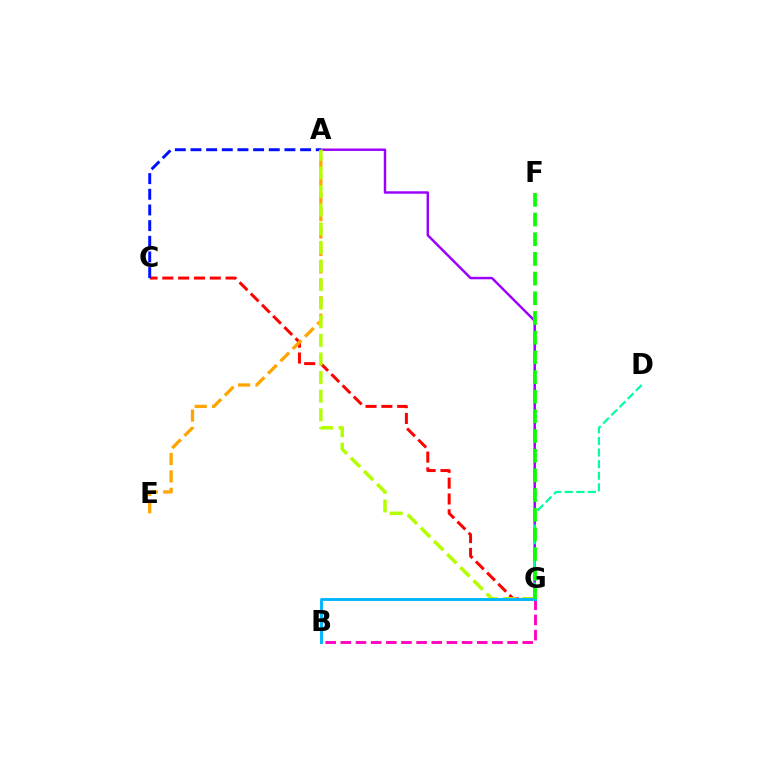{('A', 'G'): [{'color': '#9b00ff', 'line_style': 'solid', 'thickness': 1.76}, {'color': '#b3ff00', 'line_style': 'dashed', 'thickness': 2.53}], ('C', 'G'): [{'color': '#ff0000', 'line_style': 'dashed', 'thickness': 2.15}], ('D', 'G'): [{'color': '#00ff9d', 'line_style': 'dashed', 'thickness': 1.58}], ('A', 'E'): [{'color': '#ffa500', 'line_style': 'dashed', 'thickness': 2.37}], ('A', 'C'): [{'color': '#0010ff', 'line_style': 'dashed', 'thickness': 2.13}], ('B', 'G'): [{'color': '#ff00bd', 'line_style': 'dashed', 'thickness': 2.06}, {'color': '#00b5ff', 'line_style': 'solid', 'thickness': 2.08}], ('F', 'G'): [{'color': '#08ff00', 'line_style': 'dashed', 'thickness': 2.67}]}